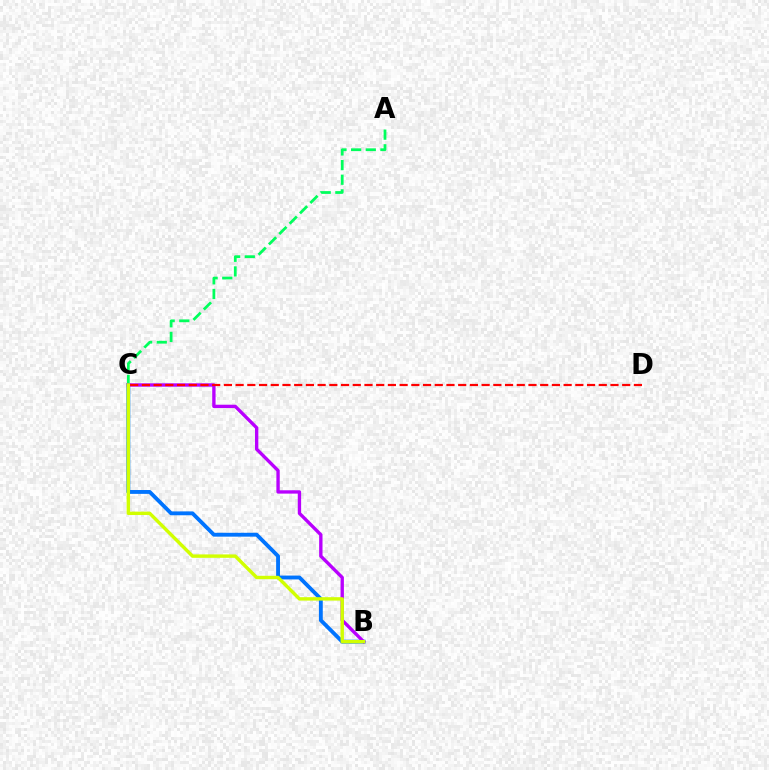{('B', 'C'): [{'color': '#0074ff', 'line_style': 'solid', 'thickness': 2.78}, {'color': '#b900ff', 'line_style': 'solid', 'thickness': 2.41}, {'color': '#d1ff00', 'line_style': 'solid', 'thickness': 2.45}], ('A', 'C'): [{'color': '#00ff5c', 'line_style': 'dashed', 'thickness': 1.99}], ('C', 'D'): [{'color': '#ff0000', 'line_style': 'dashed', 'thickness': 1.59}]}